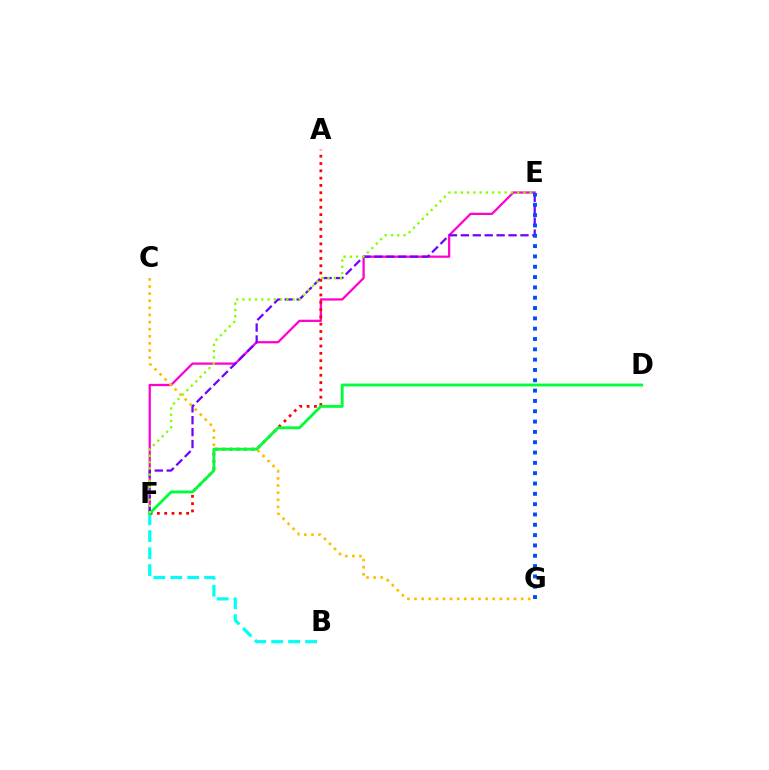{('E', 'F'): [{'color': '#ff00cf', 'line_style': 'solid', 'thickness': 1.62}, {'color': '#7200ff', 'line_style': 'dashed', 'thickness': 1.62}, {'color': '#84ff00', 'line_style': 'dotted', 'thickness': 1.7}], ('B', 'F'): [{'color': '#00fff6', 'line_style': 'dashed', 'thickness': 2.3}], ('A', 'F'): [{'color': '#ff0000', 'line_style': 'dotted', 'thickness': 1.98}], ('C', 'G'): [{'color': '#ffbd00', 'line_style': 'dotted', 'thickness': 1.93}], ('D', 'F'): [{'color': '#00ff39', 'line_style': 'solid', 'thickness': 2.06}], ('E', 'G'): [{'color': '#004bff', 'line_style': 'dotted', 'thickness': 2.8}]}